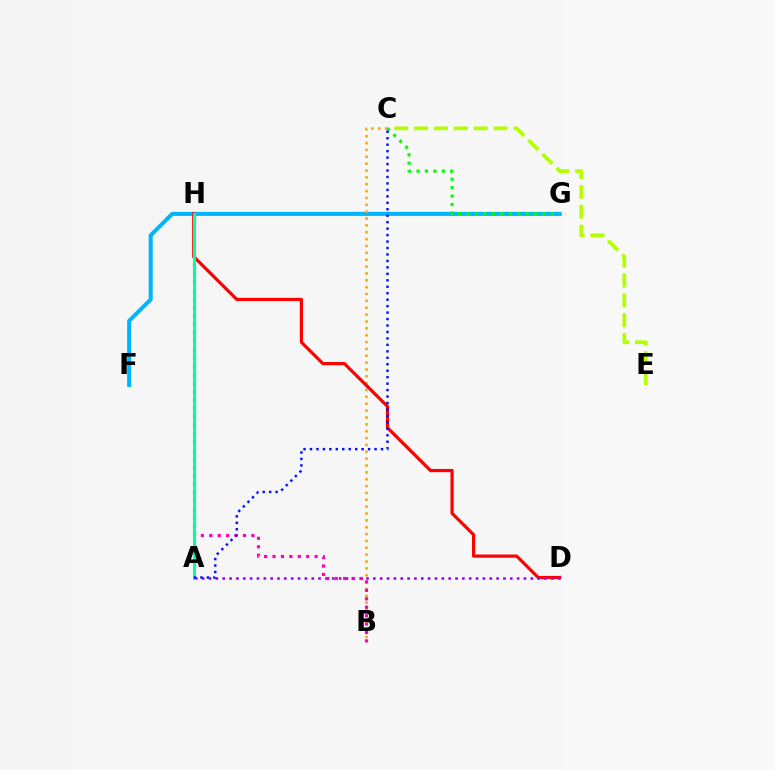{('C', 'E'): [{'color': '#b3ff00', 'line_style': 'dashed', 'thickness': 2.7}], ('F', 'G'): [{'color': '#00b5ff', 'line_style': 'solid', 'thickness': 2.9}], ('B', 'C'): [{'color': '#ffa500', 'line_style': 'dotted', 'thickness': 1.86}], ('D', 'H'): [{'color': '#ff0000', 'line_style': 'solid', 'thickness': 2.31}], ('A', 'D'): [{'color': '#9b00ff', 'line_style': 'dotted', 'thickness': 1.86}], ('B', 'H'): [{'color': '#ff00bd', 'line_style': 'dotted', 'thickness': 2.29}], ('A', 'H'): [{'color': '#00ff9d', 'line_style': 'solid', 'thickness': 2.22}], ('C', 'G'): [{'color': '#08ff00', 'line_style': 'dotted', 'thickness': 2.29}], ('A', 'C'): [{'color': '#0010ff', 'line_style': 'dotted', 'thickness': 1.75}]}